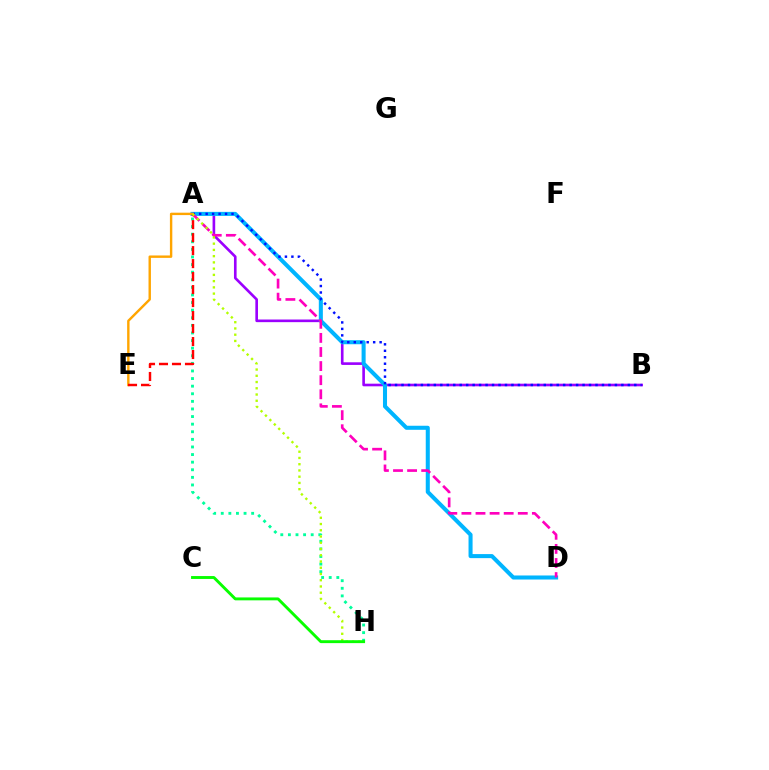{('A', 'B'): [{'color': '#9b00ff', 'line_style': 'solid', 'thickness': 1.9}, {'color': '#0010ff', 'line_style': 'dotted', 'thickness': 1.76}], ('A', 'D'): [{'color': '#00b5ff', 'line_style': 'solid', 'thickness': 2.91}, {'color': '#ff00bd', 'line_style': 'dashed', 'thickness': 1.91}], ('A', 'E'): [{'color': '#ffa500', 'line_style': 'solid', 'thickness': 1.73}, {'color': '#ff0000', 'line_style': 'dashed', 'thickness': 1.76}], ('A', 'H'): [{'color': '#00ff9d', 'line_style': 'dotted', 'thickness': 2.06}, {'color': '#b3ff00', 'line_style': 'dotted', 'thickness': 1.7}], ('C', 'H'): [{'color': '#08ff00', 'line_style': 'solid', 'thickness': 2.09}]}